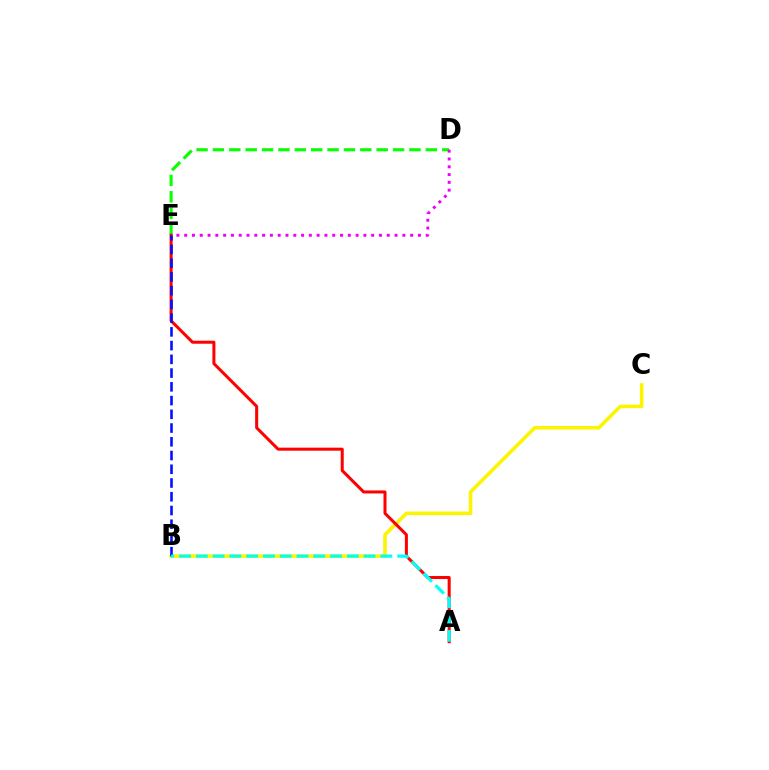{('B', 'C'): [{'color': '#fcf500', 'line_style': 'solid', 'thickness': 2.57}], ('D', 'E'): [{'color': '#08ff00', 'line_style': 'dashed', 'thickness': 2.22}, {'color': '#ee00ff', 'line_style': 'dotted', 'thickness': 2.12}], ('A', 'E'): [{'color': '#ff0000', 'line_style': 'solid', 'thickness': 2.18}], ('B', 'E'): [{'color': '#0010ff', 'line_style': 'dashed', 'thickness': 1.87}], ('A', 'B'): [{'color': '#00fff6', 'line_style': 'dashed', 'thickness': 2.28}]}